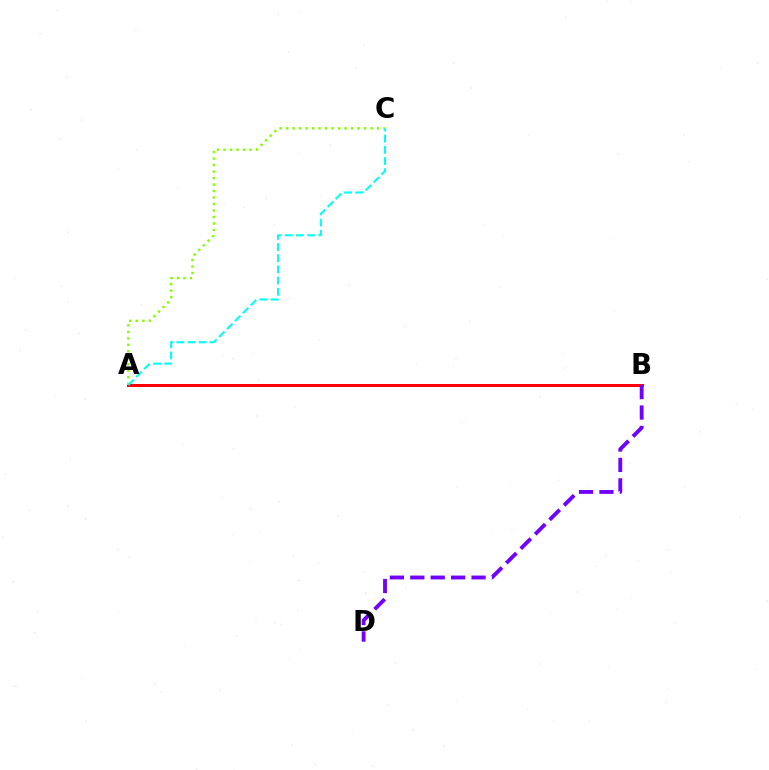{('A', 'B'): [{'color': '#ff0000', 'line_style': 'solid', 'thickness': 2.16}], ('B', 'D'): [{'color': '#7200ff', 'line_style': 'dashed', 'thickness': 2.77}], ('A', 'C'): [{'color': '#84ff00', 'line_style': 'dotted', 'thickness': 1.76}, {'color': '#00fff6', 'line_style': 'dashed', 'thickness': 1.52}]}